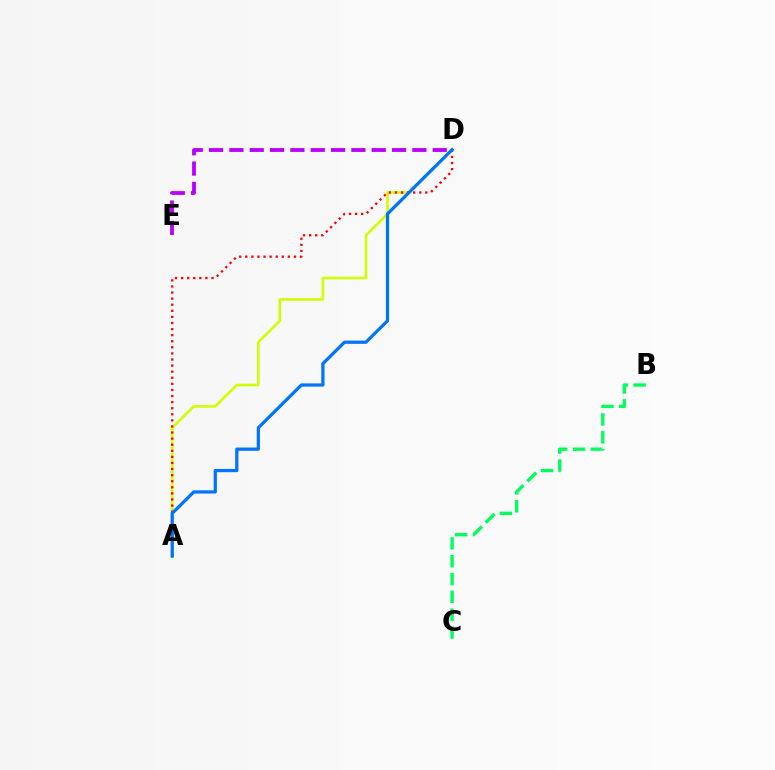{('A', 'D'): [{'color': '#d1ff00', 'line_style': 'solid', 'thickness': 1.89}, {'color': '#ff0000', 'line_style': 'dotted', 'thickness': 1.65}, {'color': '#0074ff', 'line_style': 'solid', 'thickness': 2.33}], ('B', 'C'): [{'color': '#00ff5c', 'line_style': 'dashed', 'thickness': 2.42}], ('D', 'E'): [{'color': '#b900ff', 'line_style': 'dashed', 'thickness': 2.76}]}